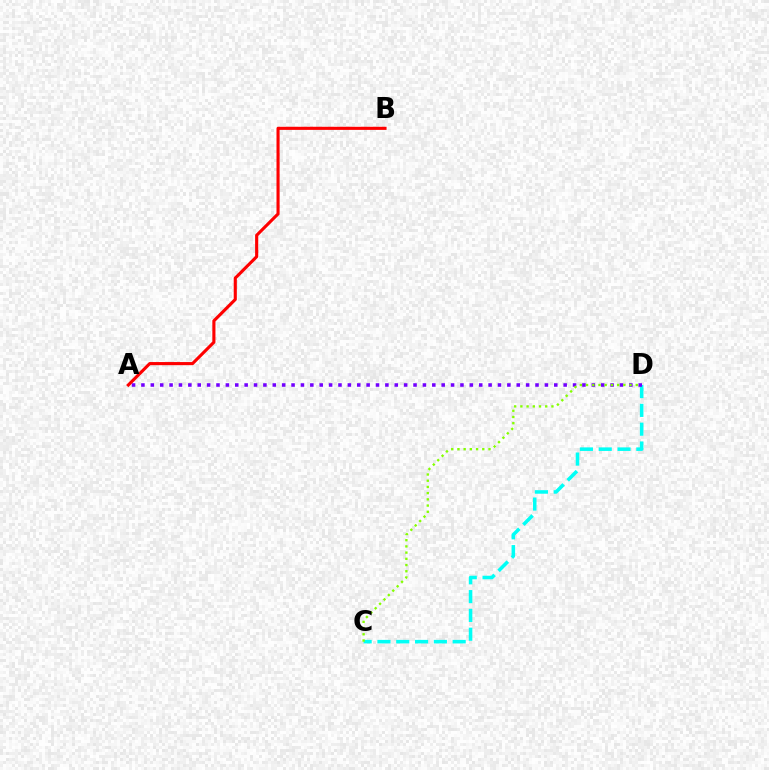{('C', 'D'): [{'color': '#00fff6', 'line_style': 'dashed', 'thickness': 2.56}, {'color': '#84ff00', 'line_style': 'dotted', 'thickness': 1.69}], ('A', 'D'): [{'color': '#7200ff', 'line_style': 'dotted', 'thickness': 2.55}], ('A', 'B'): [{'color': '#ff0000', 'line_style': 'solid', 'thickness': 2.24}]}